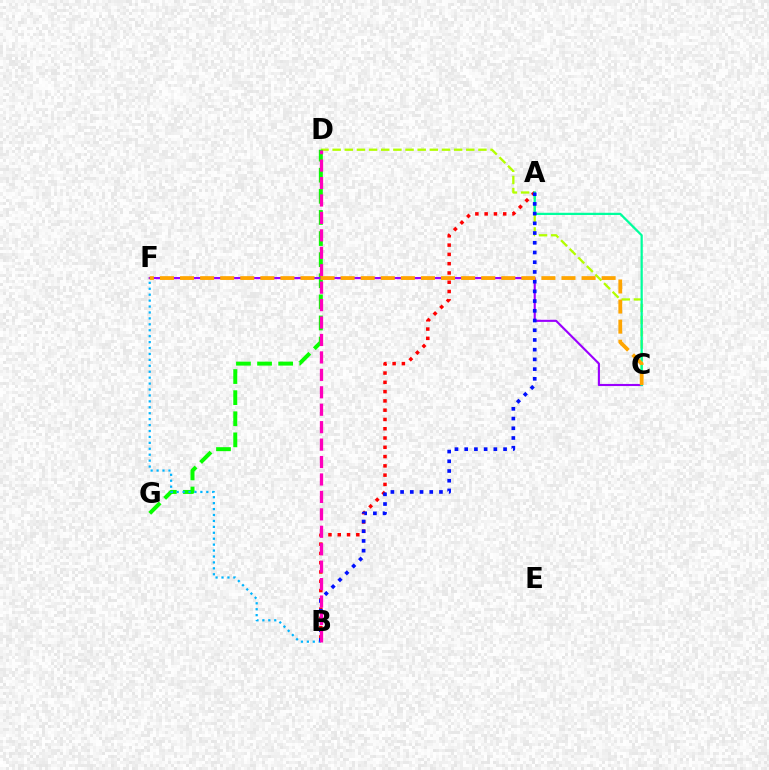{('C', 'D'): [{'color': '#b3ff00', 'line_style': 'dashed', 'thickness': 1.65}], ('D', 'G'): [{'color': '#08ff00', 'line_style': 'dashed', 'thickness': 2.87}], ('B', 'F'): [{'color': '#00b5ff', 'line_style': 'dotted', 'thickness': 1.61}], ('A', 'B'): [{'color': '#ff0000', 'line_style': 'dotted', 'thickness': 2.52}, {'color': '#0010ff', 'line_style': 'dotted', 'thickness': 2.64}], ('C', 'F'): [{'color': '#9b00ff', 'line_style': 'solid', 'thickness': 1.53}, {'color': '#ffa500', 'line_style': 'dashed', 'thickness': 2.73}], ('A', 'C'): [{'color': '#00ff9d', 'line_style': 'solid', 'thickness': 1.61}], ('B', 'D'): [{'color': '#ff00bd', 'line_style': 'dashed', 'thickness': 2.37}]}